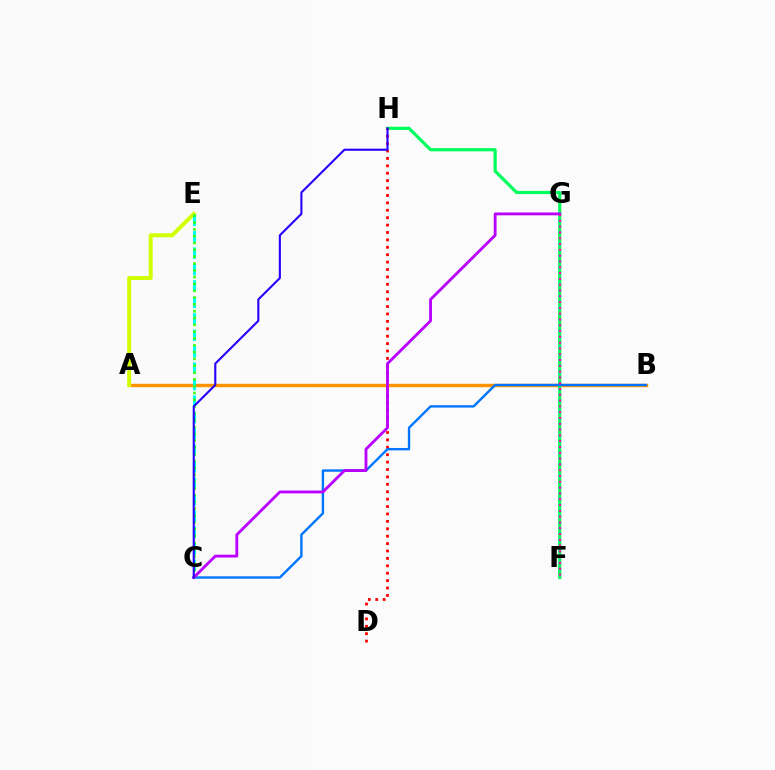{('A', 'B'): [{'color': '#ff9400', 'line_style': 'solid', 'thickness': 2.47}], ('A', 'E'): [{'color': '#d1ff00', 'line_style': 'solid', 'thickness': 2.85}], ('F', 'H'): [{'color': '#00ff5c', 'line_style': 'solid', 'thickness': 2.3}], ('C', 'E'): [{'color': '#00fff6', 'line_style': 'dashed', 'thickness': 2.23}, {'color': '#3dff00', 'line_style': 'dotted', 'thickness': 1.85}], ('D', 'H'): [{'color': '#ff0000', 'line_style': 'dotted', 'thickness': 2.01}], ('B', 'C'): [{'color': '#0074ff', 'line_style': 'solid', 'thickness': 1.71}], ('C', 'G'): [{'color': '#b900ff', 'line_style': 'solid', 'thickness': 2.04}], ('C', 'H'): [{'color': '#2500ff', 'line_style': 'solid', 'thickness': 1.51}], ('F', 'G'): [{'color': '#ff00ac', 'line_style': 'dotted', 'thickness': 1.58}]}